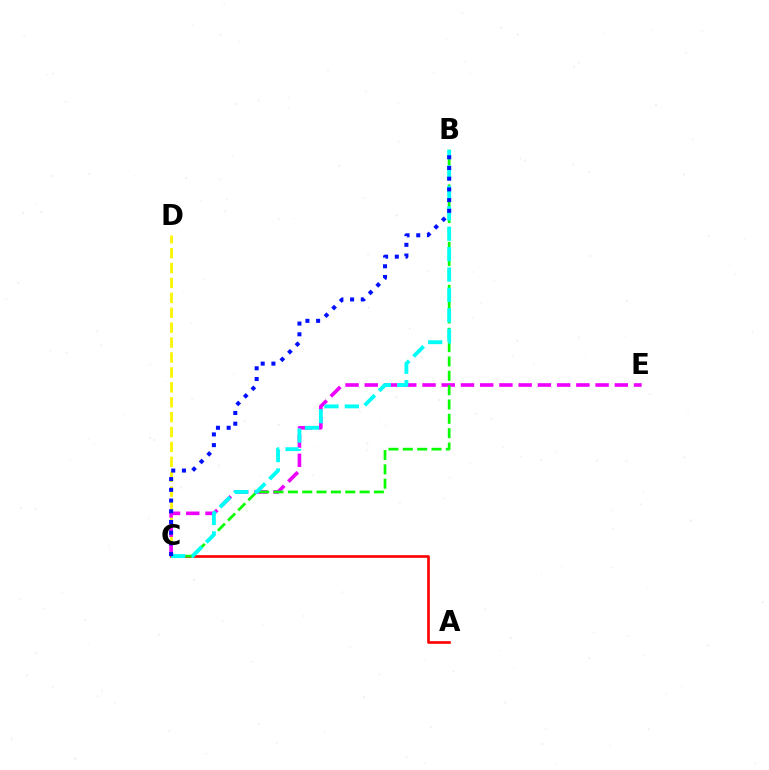{('C', 'D'): [{'color': '#fcf500', 'line_style': 'dashed', 'thickness': 2.03}], ('A', 'C'): [{'color': '#ff0000', 'line_style': 'solid', 'thickness': 1.9}], ('C', 'E'): [{'color': '#ee00ff', 'line_style': 'dashed', 'thickness': 2.61}], ('B', 'C'): [{'color': '#08ff00', 'line_style': 'dashed', 'thickness': 1.95}, {'color': '#00fff6', 'line_style': 'dashed', 'thickness': 2.77}, {'color': '#0010ff', 'line_style': 'dotted', 'thickness': 2.91}]}